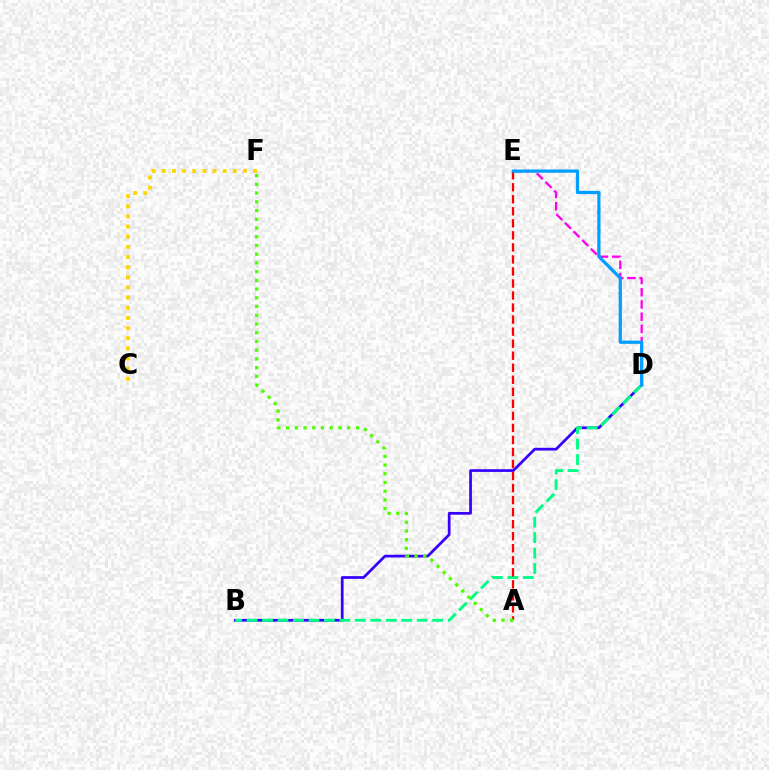{('B', 'D'): [{'color': '#3700ff', 'line_style': 'solid', 'thickness': 1.96}, {'color': '#00ff86', 'line_style': 'dashed', 'thickness': 2.1}], ('D', 'E'): [{'color': '#ff00ed', 'line_style': 'dashed', 'thickness': 1.66}, {'color': '#009eff', 'line_style': 'solid', 'thickness': 2.33}], ('A', 'E'): [{'color': '#ff0000', 'line_style': 'dashed', 'thickness': 1.63}], ('A', 'F'): [{'color': '#4fff00', 'line_style': 'dotted', 'thickness': 2.37}], ('C', 'F'): [{'color': '#ffd500', 'line_style': 'dotted', 'thickness': 2.76}]}